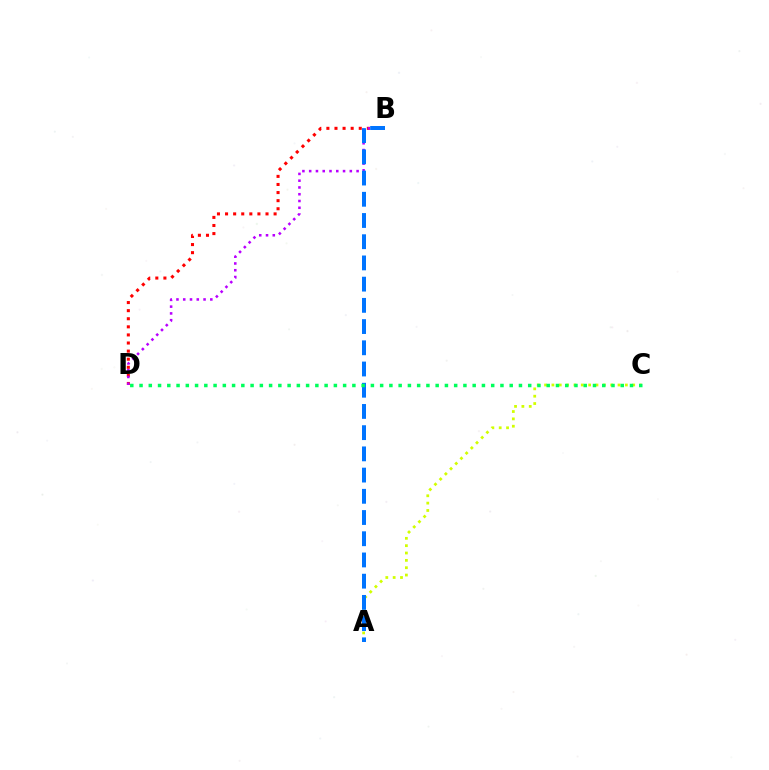{('A', 'C'): [{'color': '#d1ff00', 'line_style': 'dotted', 'thickness': 2.0}], ('B', 'D'): [{'color': '#ff0000', 'line_style': 'dotted', 'thickness': 2.2}, {'color': '#b900ff', 'line_style': 'dotted', 'thickness': 1.84}], ('A', 'B'): [{'color': '#0074ff', 'line_style': 'dashed', 'thickness': 2.88}], ('C', 'D'): [{'color': '#00ff5c', 'line_style': 'dotted', 'thickness': 2.51}]}